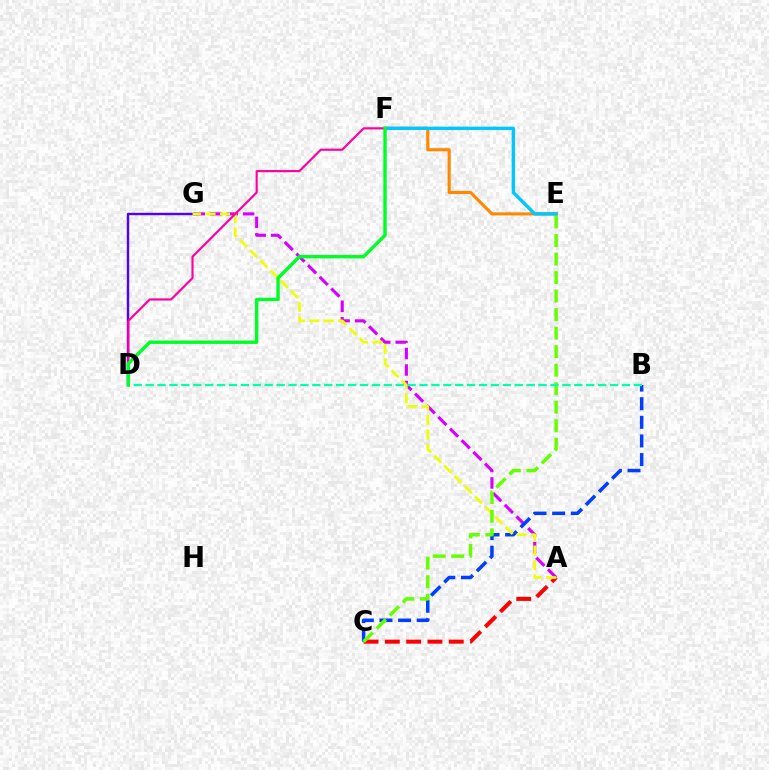{('A', 'G'): [{'color': '#d600ff', 'line_style': 'dashed', 'thickness': 2.24}, {'color': '#eeff00', 'line_style': 'dashed', 'thickness': 1.96}], ('D', 'G'): [{'color': '#4f00ff', 'line_style': 'solid', 'thickness': 1.73}], ('E', 'F'): [{'color': '#ff8800', 'line_style': 'solid', 'thickness': 2.23}, {'color': '#00c7ff', 'line_style': 'solid', 'thickness': 2.41}], ('B', 'C'): [{'color': '#003fff', 'line_style': 'dashed', 'thickness': 2.53}], ('A', 'C'): [{'color': '#ff0000', 'line_style': 'dashed', 'thickness': 2.89}], ('C', 'E'): [{'color': '#66ff00', 'line_style': 'dashed', 'thickness': 2.52}], ('D', 'F'): [{'color': '#ff00a0', 'line_style': 'solid', 'thickness': 1.56}, {'color': '#00ff27', 'line_style': 'solid', 'thickness': 2.44}], ('B', 'D'): [{'color': '#00ffaf', 'line_style': 'dashed', 'thickness': 1.62}]}